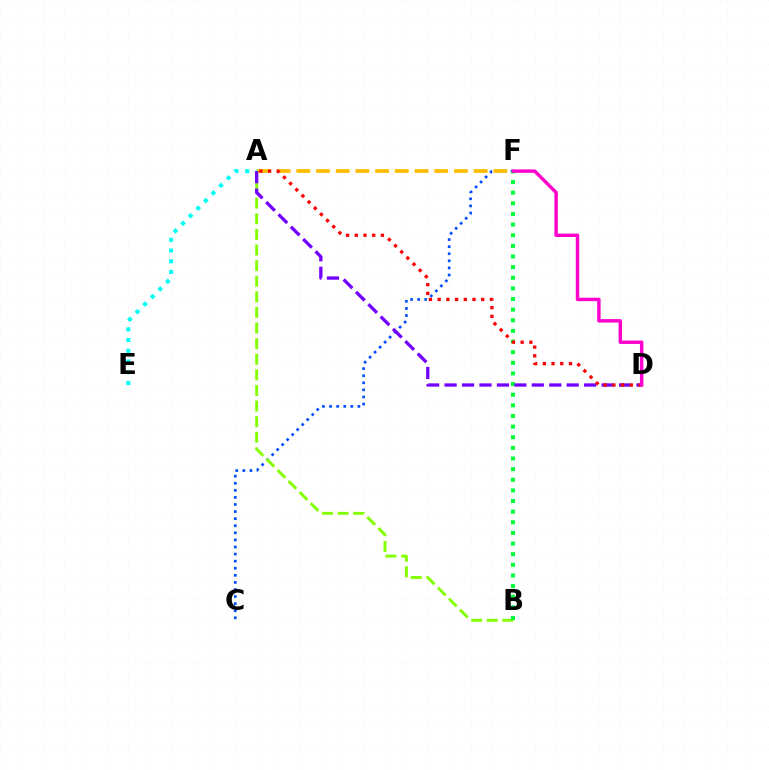{('C', 'F'): [{'color': '#004bff', 'line_style': 'dotted', 'thickness': 1.92}], ('A', 'B'): [{'color': '#84ff00', 'line_style': 'dashed', 'thickness': 2.12}], ('A', 'E'): [{'color': '#00fff6', 'line_style': 'dotted', 'thickness': 2.91}], ('B', 'F'): [{'color': '#00ff39', 'line_style': 'dotted', 'thickness': 2.89}], ('A', 'F'): [{'color': '#ffbd00', 'line_style': 'dashed', 'thickness': 2.68}], ('A', 'D'): [{'color': '#7200ff', 'line_style': 'dashed', 'thickness': 2.37}, {'color': '#ff0000', 'line_style': 'dotted', 'thickness': 2.37}], ('D', 'F'): [{'color': '#ff00cf', 'line_style': 'solid', 'thickness': 2.47}]}